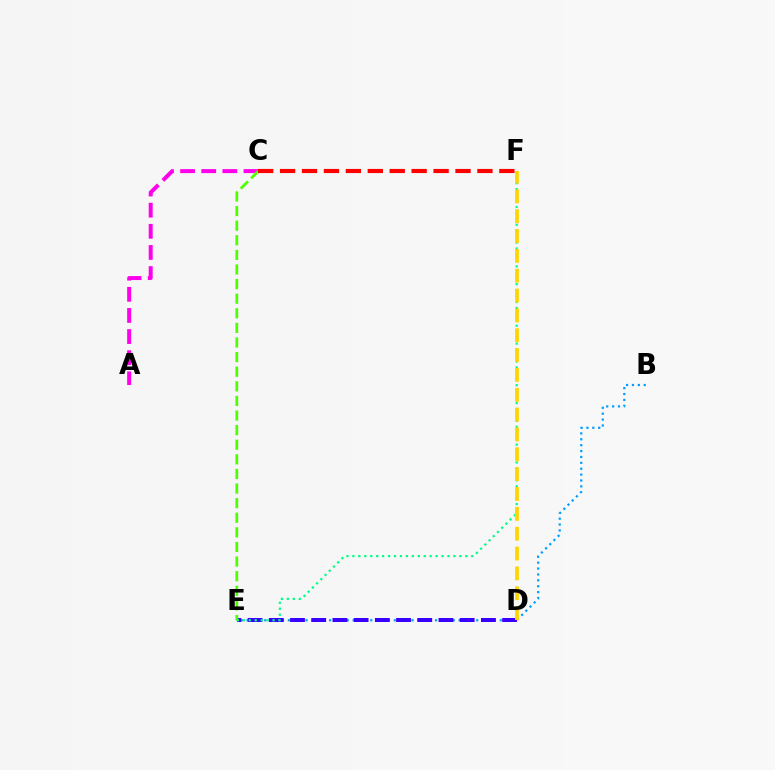{('B', 'E'): [{'color': '#009eff', 'line_style': 'dotted', 'thickness': 1.6}], ('A', 'C'): [{'color': '#ff00ed', 'line_style': 'dashed', 'thickness': 2.87}], ('D', 'E'): [{'color': '#3700ff', 'line_style': 'dashed', 'thickness': 2.88}], ('E', 'F'): [{'color': '#00ff86', 'line_style': 'dotted', 'thickness': 1.61}], ('C', 'E'): [{'color': '#4fff00', 'line_style': 'dashed', 'thickness': 1.98}], ('D', 'F'): [{'color': '#ffd500', 'line_style': 'dashed', 'thickness': 2.7}], ('C', 'F'): [{'color': '#ff0000', 'line_style': 'dashed', 'thickness': 2.98}]}